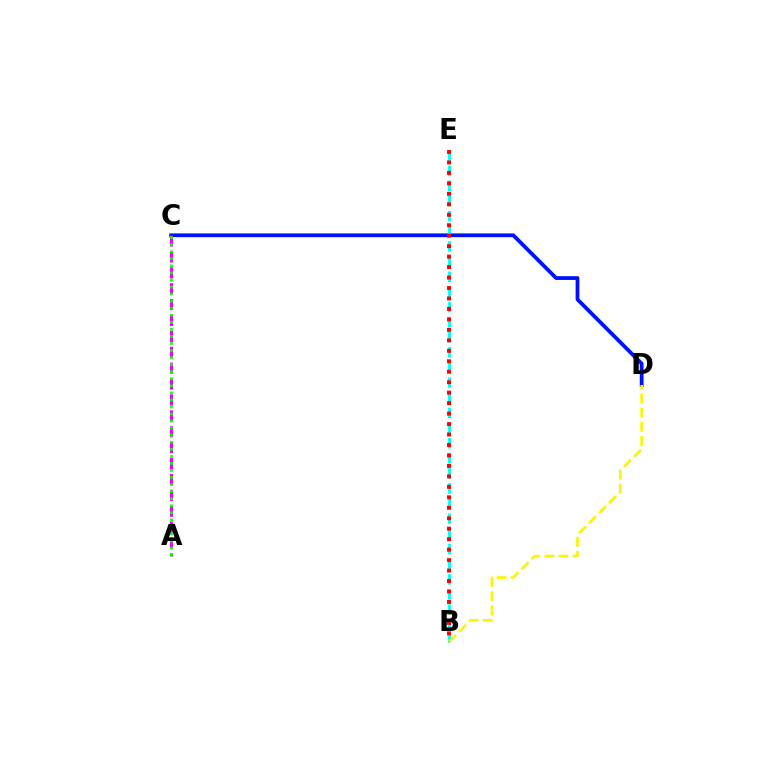{('C', 'D'): [{'color': '#0010ff', 'line_style': 'solid', 'thickness': 2.71}], ('A', 'C'): [{'color': '#ee00ff', 'line_style': 'dashed', 'thickness': 2.16}, {'color': '#08ff00', 'line_style': 'dotted', 'thickness': 1.92}], ('B', 'E'): [{'color': '#00fff6', 'line_style': 'dashed', 'thickness': 2.05}, {'color': '#ff0000', 'line_style': 'dotted', 'thickness': 2.84}], ('B', 'D'): [{'color': '#fcf500', 'line_style': 'dashed', 'thickness': 1.92}]}